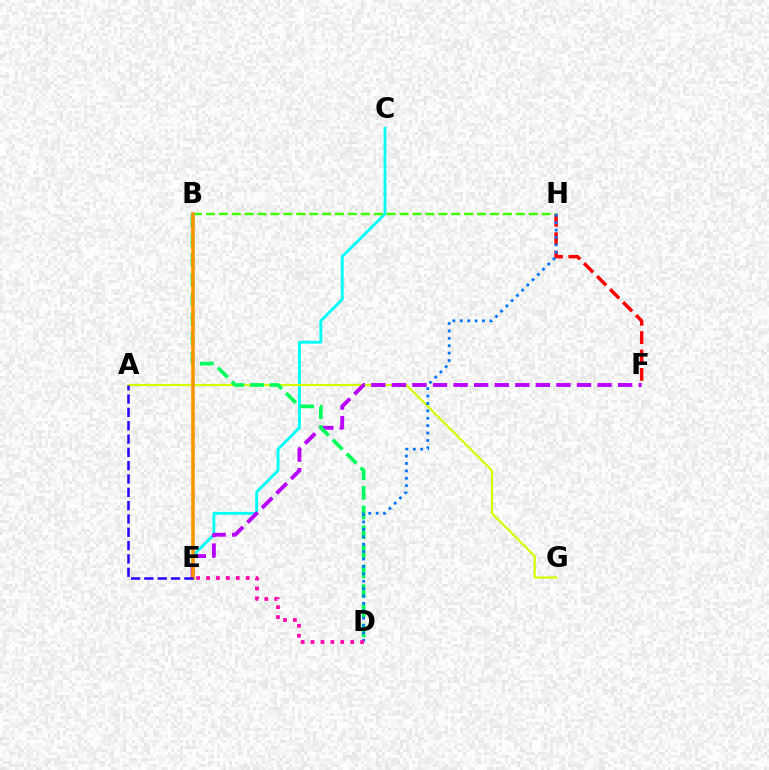{('F', 'H'): [{'color': '#ff0000', 'line_style': 'dashed', 'thickness': 2.5}], ('C', 'E'): [{'color': '#00fff6', 'line_style': 'solid', 'thickness': 2.06}], ('B', 'H'): [{'color': '#3dff00', 'line_style': 'dashed', 'thickness': 1.75}], ('A', 'G'): [{'color': '#d1ff00', 'line_style': 'solid', 'thickness': 1.57}], ('E', 'F'): [{'color': '#b900ff', 'line_style': 'dashed', 'thickness': 2.79}], ('B', 'D'): [{'color': '#00ff5c', 'line_style': 'dashed', 'thickness': 2.67}], ('D', 'H'): [{'color': '#0074ff', 'line_style': 'dotted', 'thickness': 2.01}], ('B', 'E'): [{'color': '#ff9400', 'line_style': 'solid', 'thickness': 2.6}], ('A', 'E'): [{'color': '#2500ff', 'line_style': 'dashed', 'thickness': 1.81}], ('D', 'E'): [{'color': '#ff00ac', 'line_style': 'dotted', 'thickness': 2.69}]}